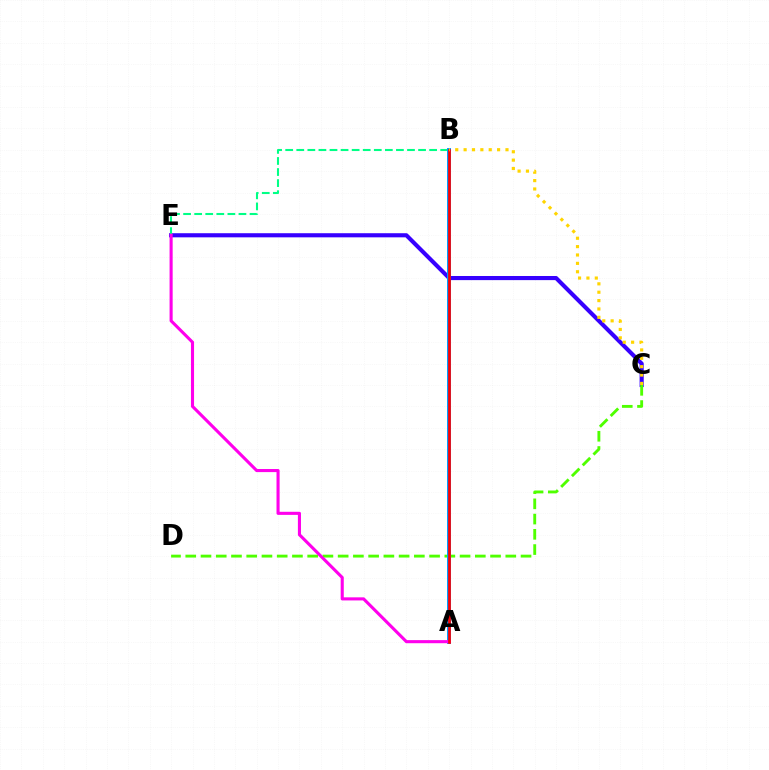{('C', 'E'): [{'color': '#3700ff', 'line_style': 'solid', 'thickness': 2.97}], ('B', 'E'): [{'color': '#00ff86', 'line_style': 'dashed', 'thickness': 1.5}], ('C', 'D'): [{'color': '#4fff00', 'line_style': 'dashed', 'thickness': 2.07}], ('A', 'B'): [{'color': '#009eff', 'line_style': 'solid', 'thickness': 2.84}, {'color': '#ff0000', 'line_style': 'solid', 'thickness': 1.94}], ('A', 'E'): [{'color': '#ff00ed', 'line_style': 'solid', 'thickness': 2.23}], ('B', 'C'): [{'color': '#ffd500', 'line_style': 'dotted', 'thickness': 2.28}]}